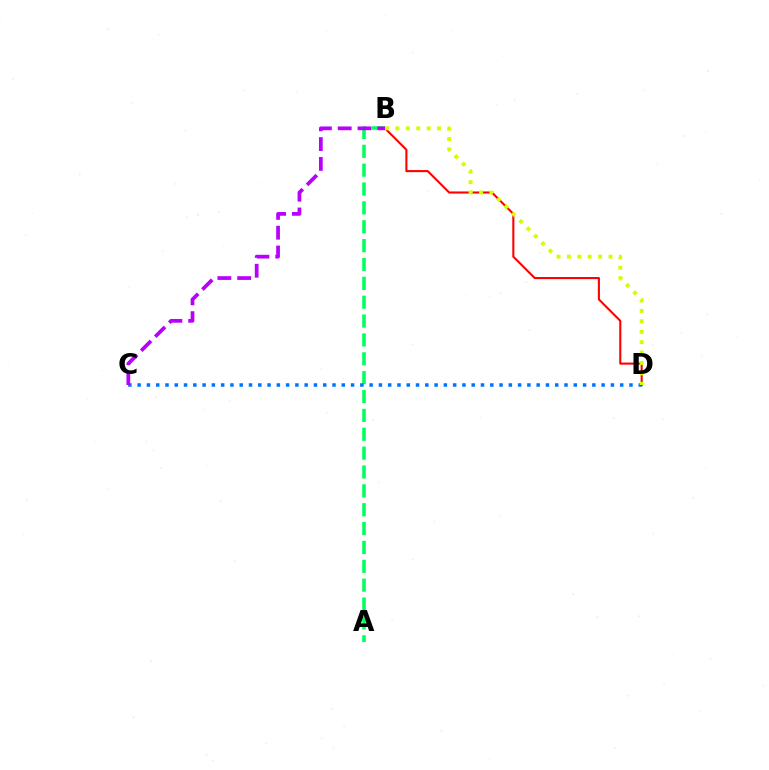{('A', 'B'): [{'color': '#00ff5c', 'line_style': 'dashed', 'thickness': 2.56}], ('C', 'D'): [{'color': '#0074ff', 'line_style': 'dotted', 'thickness': 2.52}], ('B', 'D'): [{'color': '#ff0000', 'line_style': 'solid', 'thickness': 1.5}, {'color': '#d1ff00', 'line_style': 'dotted', 'thickness': 2.83}], ('B', 'C'): [{'color': '#b900ff', 'line_style': 'dashed', 'thickness': 2.69}]}